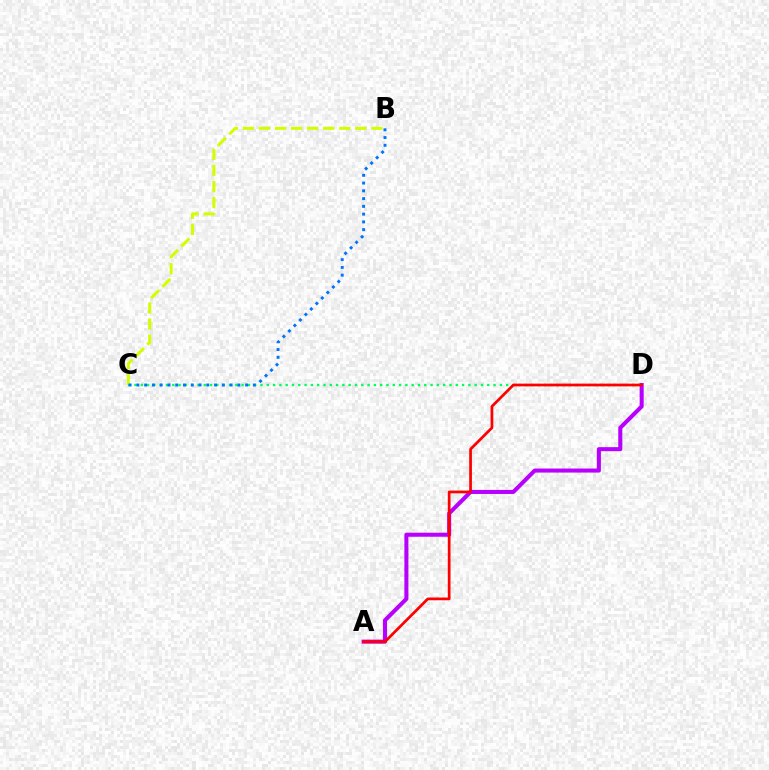{('B', 'C'): [{'color': '#d1ff00', 'line_style': 'dashed', 'thickness': 2.18}, {'color': '#0074ff', 'line_style': 'dotted', 'thickness': 2.11}], ('C', 'D'): [{'color': '#00ff5c', 'line_style': 'dotted', 'thickness': 1.71}], ('A', 'D'): [{'color': '#b900ff', 'line_style': 'solid', 'thickness': 2.91}, {'color': '#ff0000', 'line_style': 'solid', 'thickness': 1.96}]}